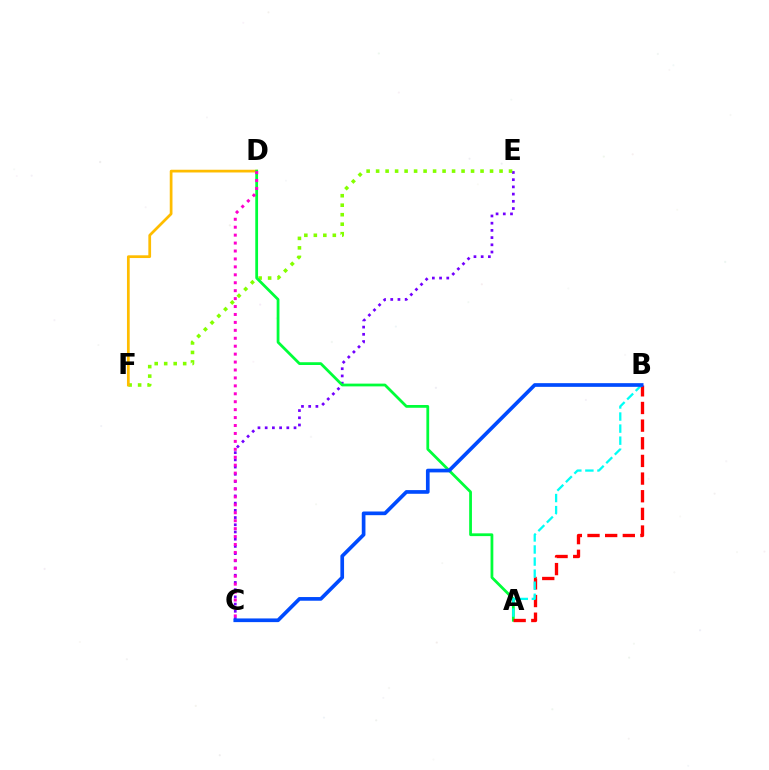{('C', 'E'): [{'color': '#7200ff', 'line_style': 'dotted', 'thickness': 1.96}], ('E', 'F'): [{'color': '#84ff00', 'line_style': 'dotted', 'thickness': 2.58}], ('D', 'F'): [{'color': '#ffbd00', 'line_style': 'solid', 'thickness': 1.97}], ('A', 'D'): [{'color': '#00ff39', 'line_style': 'solid', 'thickness': 1.99}], ('A', 'B'): [{'color': '#ff0000', 'line_style': 'dashed', 'thickness': 2.4}, {'color': '#00fff6', 'line_style': 'dashed', 'thickness': 1.64}], ('B', 'C'): [{'color': '#004bff', 'line_style': 'solid', 'thickness': 2.65}], ('C', 'D'): [{'color': '#ff00cf', 'line_style': 'dotted', 'thickness': 2.16}]}